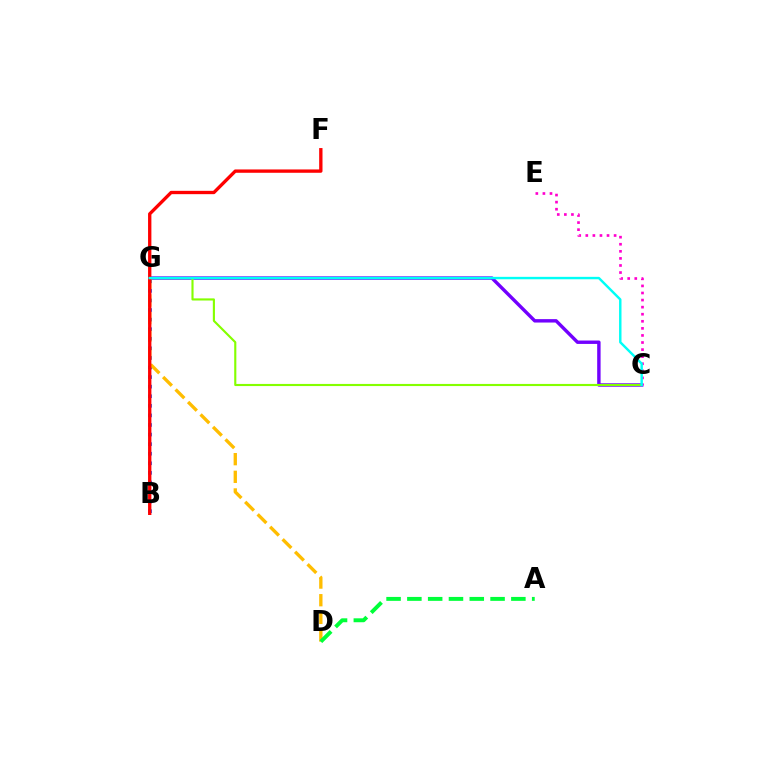{('B', 'G'): [{'color': '#004bff', 'line_style': 'dotted', 'thickness': 2.6}], ('C', 'G'): [{'color': '#7200ff', 'line_style': 'solid', 'thickness': 2.45}, {'color': '#84ff00', 'line_style': 'solid', 'thickness': 1.54}, {'color': '#00fff6', 'line_style': 'solid', 'thickness': 1.75}], ('D', 'G'): [{'color': '#ffbd00', 'line_style': 'dashed', 'thickness': 2.4}], ('C', 'E'): [{'color': '#ff00cf', 'line_style': 'dotted', 'thickness': 1.92}], ('A', 'D'): [{'color': '#00ff39', 'line_style': 'dashed', 'thickness': 2.83}], ('B', 'F'): [{'color': '#ff0000', 'line_style': 'solid', 'thickness': 2.4}]}